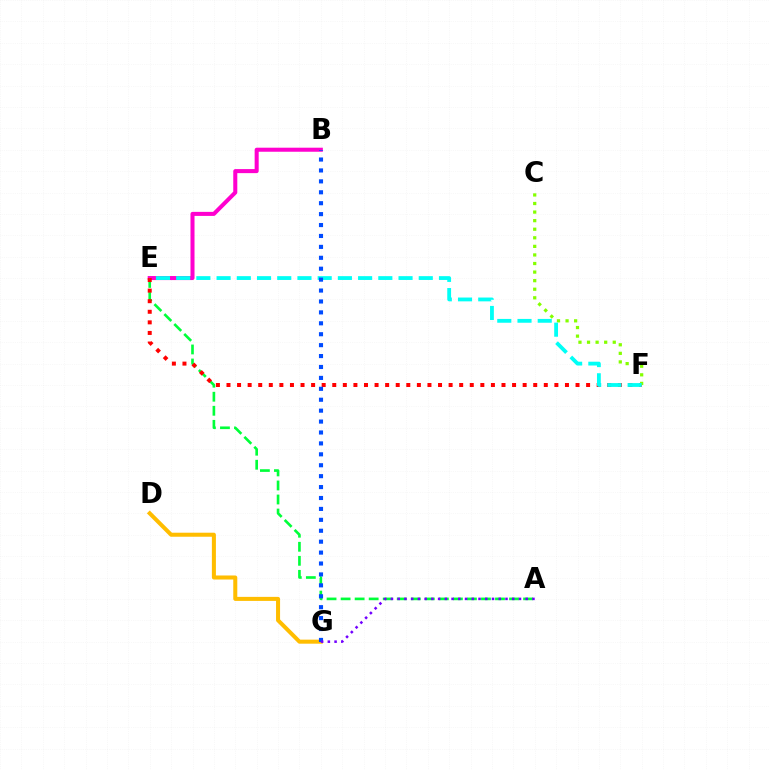{('D', 'G'): [{'color': '#ffbd00', 'line_style': 'solid', 'thickness': 2.9}], ('A', 'E'): [{'color': '#00ff39', 'line_style': 'dashed', 'thickness': 1.91}], ('B', 'E'): [{'color': '#ff00cf', 'line_style': 'solid', 'thickness': 2.91}], ('E', 'F'): [{'color': '#ff0000', 'line_style': 'dotted', 'thickness': 2.87}, {'color': '#00fff6', 'line_style': 'dashed', 'thickness': 2.75}], ('C', 'F'): [{'color': '#84ff00', 'line_style': 'dotted', 'thickness': 2.33}], ('B', 'G'): [{'color': '#004bff', 'line_style': 'dotted', 'thickness': 2.97}], ('A', 'G'): [{'color': '#7200ff', 'line_style': 'dotted', 'thickness': 1.83}]}